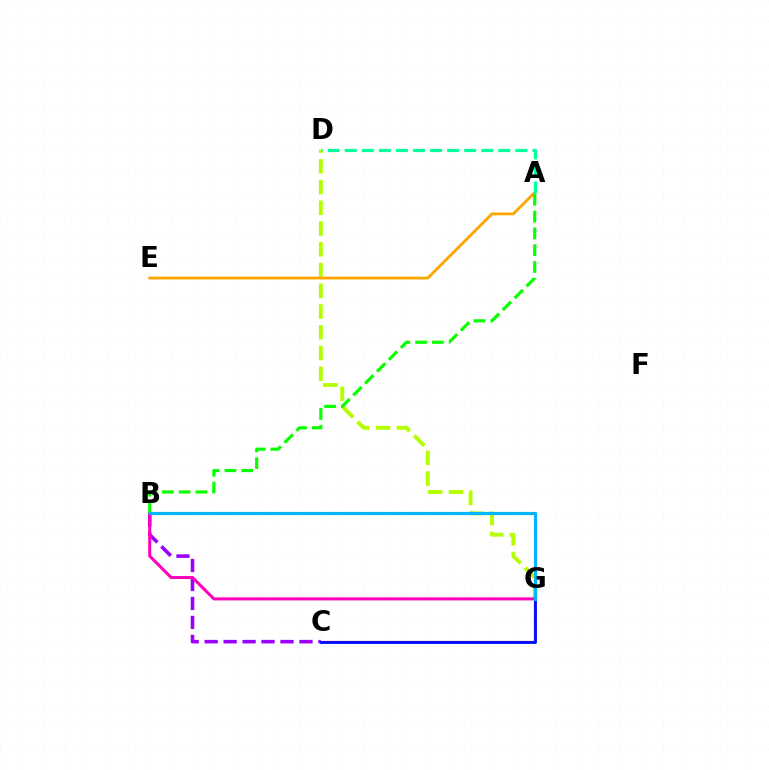{('D', 'G'): [{'color': '#b3ff00', 'line_style': 'dashed', 'thickness': 2.82}], ('C', 'G'): [{'color': '#ff0000', 'line_style': 'solid', 'thickness': 1.58}, {'color': '#0010ff', 'line_style': 'solid', 'thickness': 2.06}], ('B', 'C'): [{'color': '#9b00ff', 'line_style': 'dashed', 'thickness': 2.58}], ('B', 'G'): [{'color': '#ff00bd', 'line_style': 'solid', 'thickness': 2.19}, {'color': '#00b5ff', 'line_style': 'solid', 'thickness': 2.28}], ('A', 'E'): [{'color': '#ffa500', 'line_style': 'solid', 'thickness': 2.03}], ('A', 'D'): [{'color': '#00ff9d', 'line_style': 'dashed', 'thickness': 2.32}], ('A', 'B'): [{'color': '#08ff00', 'line_style': 'dashed', 'thickness': 2.28}]}